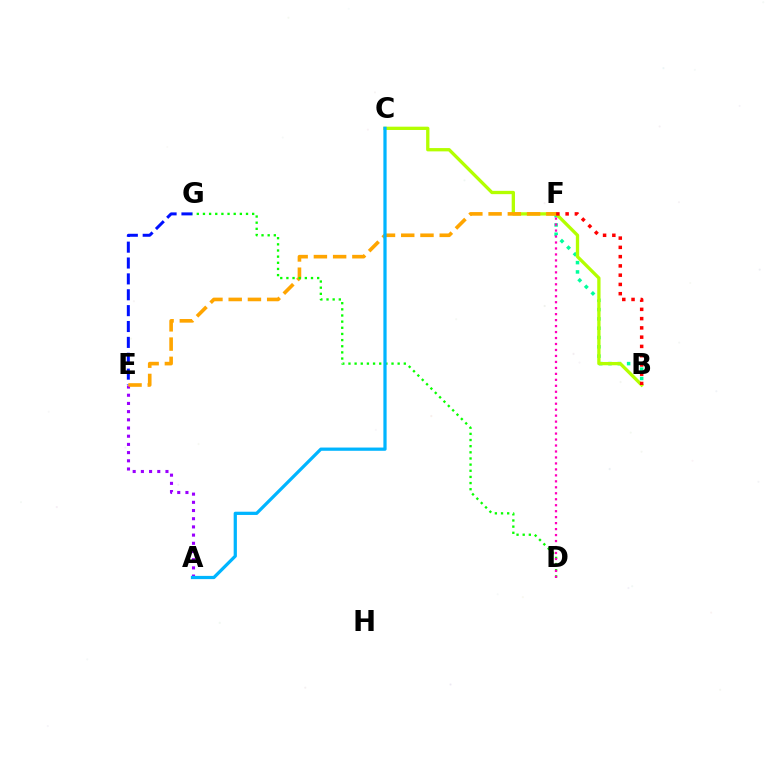{('E', 'G'): [{'color': '#0010ff', 'line_style': 'dashed', 'thickness': 2.16}], ('B', 'F'): [{'color': '#00ff9d', 'line_style': 'dotted', 'thickness': 2.53}, {'color': '#ff0000', 'line_style': 'dotted', 'thickness': 2.52}], ('A', 'E'): [{'color': '#9b00ff', 'line_style': 'dotted', 'thickness': 2.23}], ('B', 'C'): [{'color': '#b3ff00', 'line_style': 'solid', 'thickness': 2.38}], ('E', 'F'): [{'color': '#ffa500', 'line_style': 'dashed', 'thickness': 2.61}], ('D', 'G'): [{'color': '#08ff00', 'line_style': 'dotted', 'thickness': 1.67}], ('D', 'F'): [{'color': '#ff00bd', 'line_style': 'dotted', 'thickness': 1.62}], ('A', 'C'): [{'color': '#00b5ff', 'line_style': 'solid', 'thickness': 2.33}]}